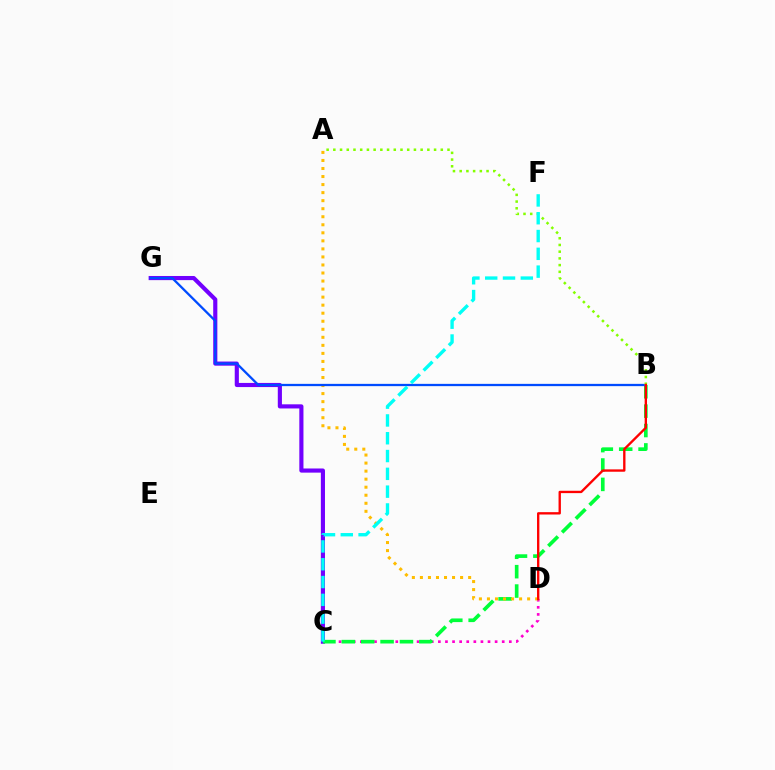{('C', 'D'): [{'color': '#ff00cf', 'line_style': 'dotted', 'thickness': 1.93}], ('C', 'G'): [{'color': '#7200ff', 'line_style': 'solid', 'thickness': 2.98}], ('B', 'C'): [{'color': '#00ff39', 'line_style': 'dashed', 'thickness': 2.63}], ('A', 'D'): [{'color': '#ffbd00', 'line_style': 'dotted', 'thickness': 2.18}], ('B', 'G'): [{'color': '#004bff', 'line_style': 'solid', 'thickness': 1.64}], ('A', 'B'): [{'color': '#84ff00', 'line_style': 'dotted', 'thickness': 1.82}], ('B', 'D'): [{'color': '#ff0000', 'line_style': 'solid', 'thickness': 1.69}], ('C', 'F'): [{'color': '#00fff6', 'line_style': 'dashed', 'thickness': 2.42}]}